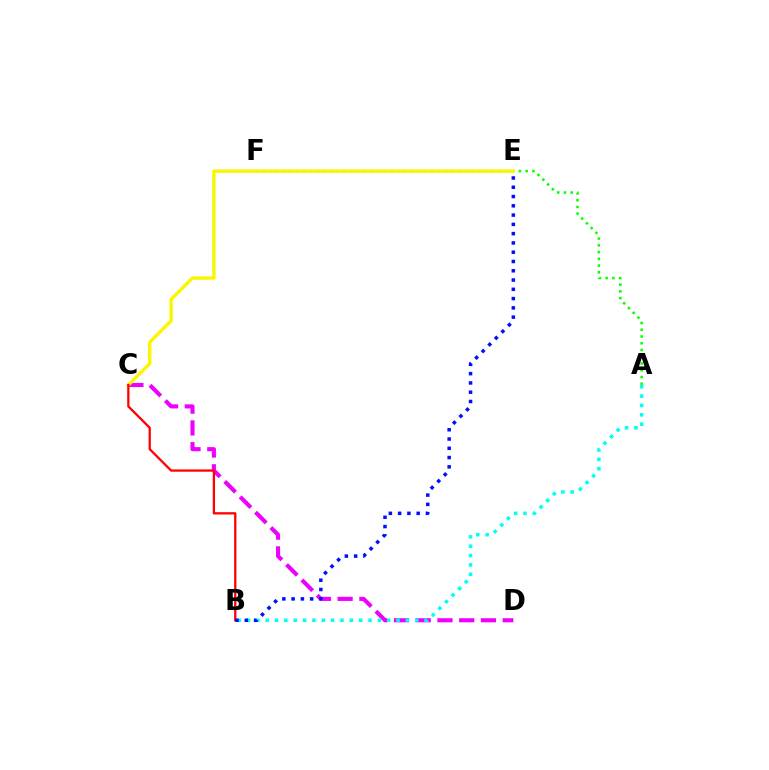{('C', 'D'): [{'color': '#ee00ff', 'line_style': 'dashed', 'thickness': 2.95}], ('A', 'B'): [{'color': '#00fff6', 'line_style': 'dotted', 'thickness': 2.54}], ('A', 'F'): [{'color': '#08ff00', 'line_style': 'dotted', 'thickness': 1.83}], ('C', 'E'): [{'color': '#fcf500', 'line_style': 'solid', 'thickness': 2.42}], ('B', 'C'): [{'color': '#ff0000', 'line_style': 'solid', 'thickness': 1.65}], ('B', 'E'): [{'color': '#0010ff', 'line_style': 'dotted', 'thickness': 2.52}]}